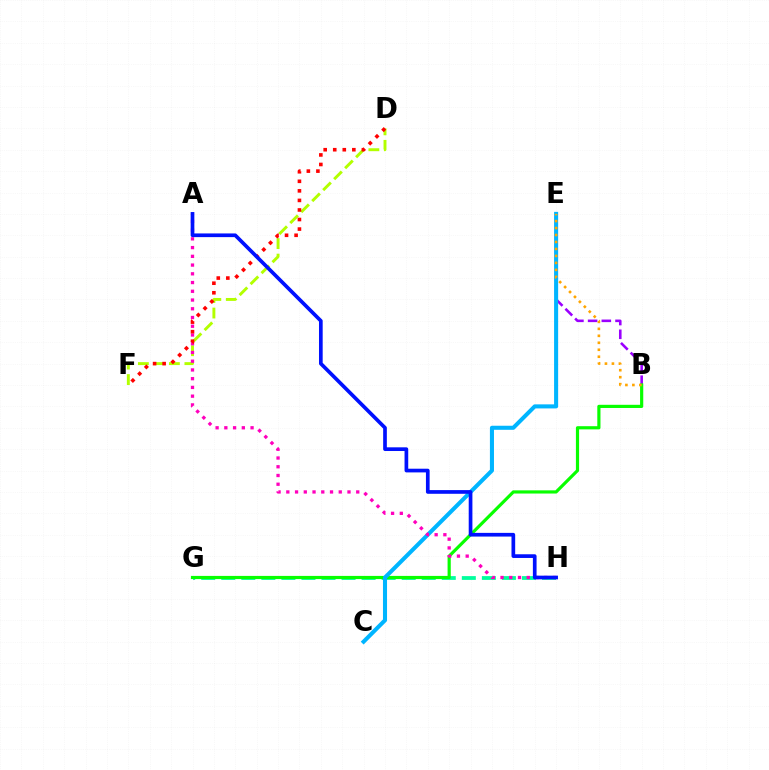{('D', 'F'): [{'color': '#b3ff00', 'line_style': 'dashed', 'thickness': 2.11}, {'color': '#ff0000', 'line_style': 'dotted', 'thickness': 2.6}], ('G', 'H'): [{'color': '#00ff9d', 'line_style': 'dashed', 'thickness': 2.72}], ('B', 'E'): [{'color': '#9b00ff', 'line_style': 'dashed', 'thickness': 1.86}, {'color': '#ffa500', 'line_style': 'dotted', 'thickness': 1.89}], ('B', 'G'): [{'color': '#08ff00', 'line_style': 'solid', 'thickness': 2.29}], ('C', 'E'): [{'color': '#00b5ff', 'line_style': 'solid', 'thickness': 2.92}], ('A', 'H'): [{'color': '#ff00bd', 'line_style': 'dotted', 'thickness': 2.37}, {'color': '#0010ff', 'line_style': 'solid', 'thickness': 2.66}]}